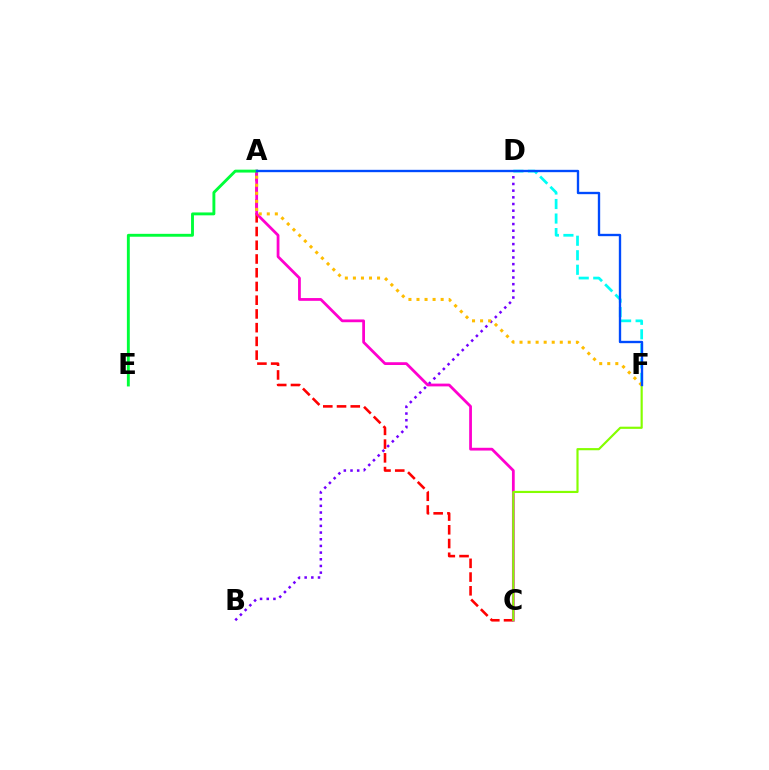{('D', 'F'): [{'color': '#00fff6', 'line_style': 'dashed', 'thickness': 1.97}], ('A', 'C'): [{'color': '#ff0000', 'line_style': 'dashed', 'thickness': 1.87}, {'color': '#ff00cf', 'line_style': 'solid', 'thickness': 2.0}], ('B', 'D'): [{'color': '#7200ff', 'line_style': 'dotted', 'thickness': 1.81}], ('A', 'E'): [{'color': '#00ff39', 'line_style': 'solid', 'thickness': 2.08}], ('C', 'F'): [{'color': '#84ff00', 'line_style': 'solid', 'thickness': 1.56}], ('A', 'F'): [{'color': '#ffbd00', 'line_style': 'dotted', 'thickness': 2.19}, {'color': '#004bff', 'line_style': 'solid', 'thickness': 1.69}]}